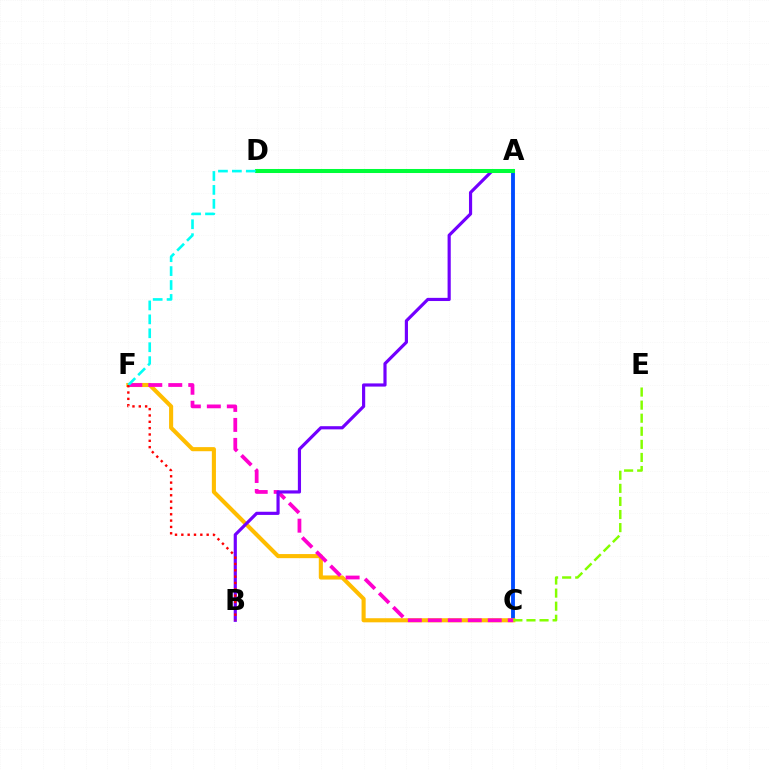{('A', 'C'): [{'color': '#004bff', 'line_style': 'solid', 'thickness': 2.78}], ('C', 'F'): [{'color': '#ffbd00', 'line_style': 'solid', 'thickness': 2.95}, {'color': '#ff00cf', 'line_style': 'dashed', 'thickness': 2.71}], ('A', 'B'): [{'color': '#7200ff', 'line_style': 'solid', 'thickness': 2.28}], ('A', 'D'): [{'color': '#00ff39', 'line_style': 'solid', 'thickness': 2.91}], ('C', 'E'): [{'color': '#84ff00', 'line_style': 'dashed', 'thickness': 1.78}], ('D', 'F'): [{'color': '#00fff6', 'line_style': 'dashed', 'thickness': 1.89}], ('B', 'F'): [{'color': '#ff0000', 'line_style': 'dotted', 'thickness': 1.72}]}